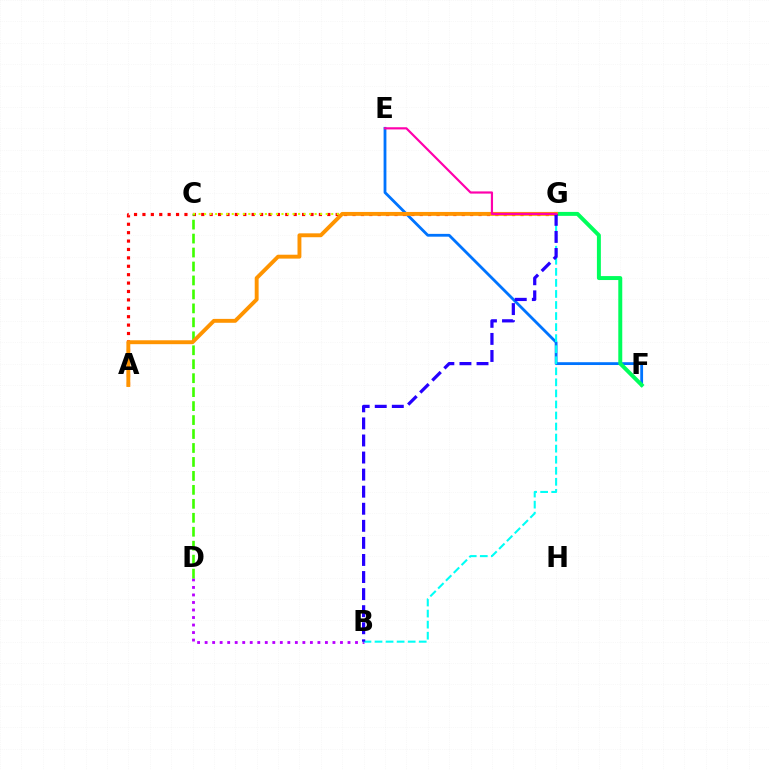{('B', 'D'): [{'color': '#b900ff', 'line_style': 'dotted', 'thickness': 2.04}], ('A', 'G'): [{'color': '#ff0000', 'line_style': 'dotted', 'thickness': 2.28}, {'color': '#ff9400', 'line_style': 'solid', 'thickness': 2.8}], ('C', 'G'): [{'color': '#d1ff00', 'line_style': 'dotted', 'thickness': 1.5}], ('E', 'F'): [{'color': '#0074ff', 'line_style': 'solid', 'thickness': 2.02}], ('C', 'D'): [{'color': '#3dff00', 'line_style': 'dashed', 'thickness': 1.9}], ('F', 'G'): [{'color': '#00ff5c', 'line_style': 'solid', 'thickness': 2.85}], ('B', 'G'): [{'color': '#00fff6', 'line_style': 'dashed', 'thickness': 1.5}, {'color': '#2500ff', 'line_style': 'dashed', 'thickness': 2.32}], ('E', 'G'): [{'color': '#ff00ac', 'line_style': 'solid', 'thickness': 1.57}]}